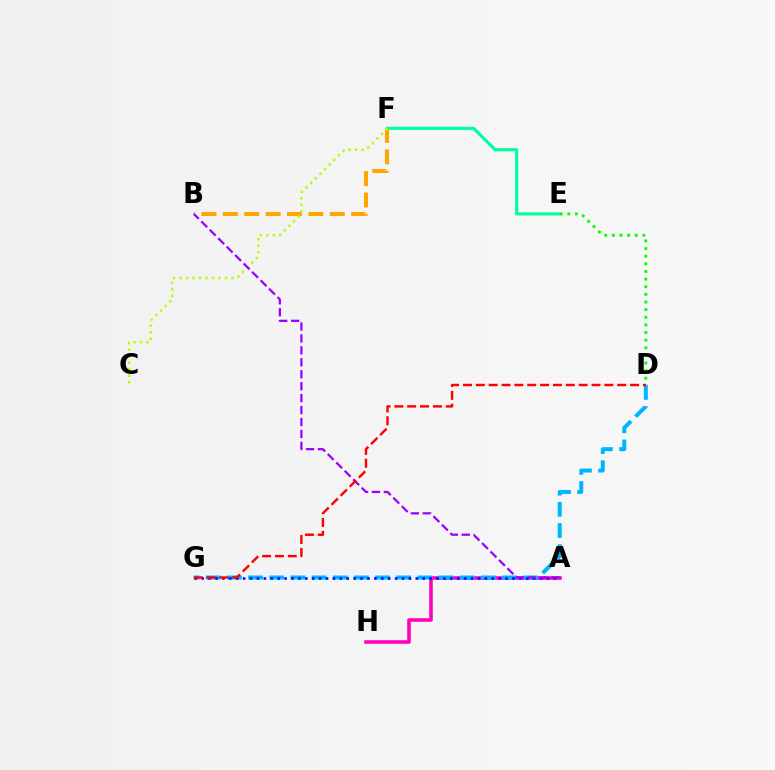{('B', 'F'): [{'color': '#ffa500', 'line_style': 'dashed', 'thickness': 2.9}], ('A', 'H'): [{'color': '#ff00bd', 'line_style': 'solid', 'thickness': 2.56}], ('D', 'G'): [{'color': '#00b5ff', 'line_style': 'dashed', 'thickness': 2.88}, {'color': '#ff0000', 'line_style': 'dashed', 'thickness': 1.75}], ('A', 'G'): [{'color': '#0010ff', 'line_style': 'dotted', 'thickness': 1.88}], ('E', 'F'): [{'color': '#00ff9d', 'line_style': 'solid', 'thickness': 2.25}], ('C', 'F'): [{'color': '#b3ff00', 'line_style': 'dotted', 'thickness': 1.77}], ('D', 'E'): [{'color': '#08ff00', 'line_style': 'dotted', 'thickness': 2.07}], ('A', 'B'): [{'color': '#9b00ff', 'line_style': 'dashed', 'thickness': 1.62}]}